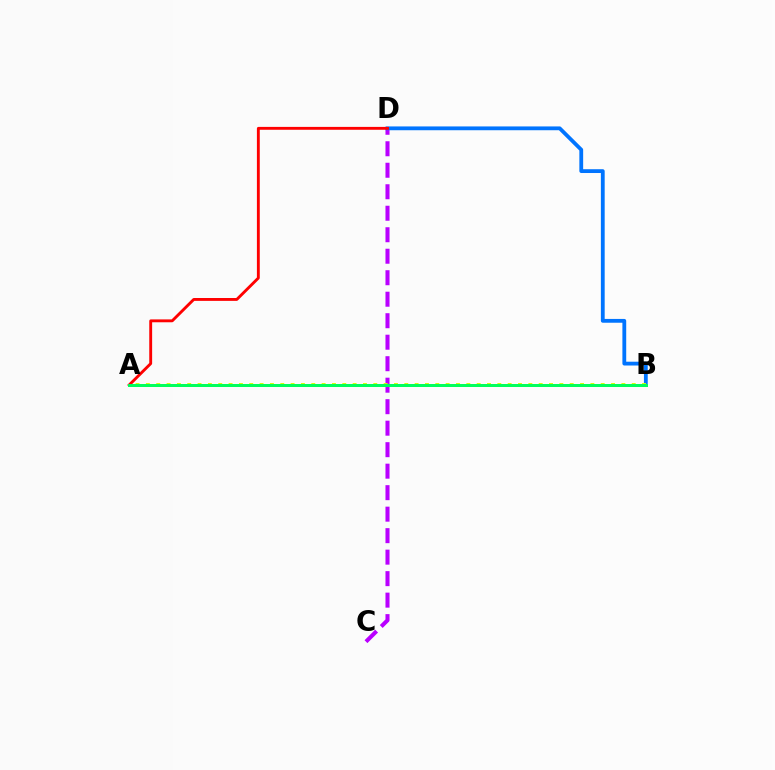{('C', 'D'): [{'color': '#b900ff', 'line_style': 'dashed', 'thickness': 2.92}], ('B', 'D'): [{'color': '#0074ff', 'line_style': 'solid', 'thickness': 2.74}], ('A', 'B'): [{'color': '#d1ff00', 'line_style': 'dotted', 'thickness': 2.81}, {'color': '#00ff5c', 'line_style': 'solid', 'thickness': 2.15}], ('A', 'D'): [{'color': '#ff0000', 'line_style': 'solid', 'thickness': 2.07}]}